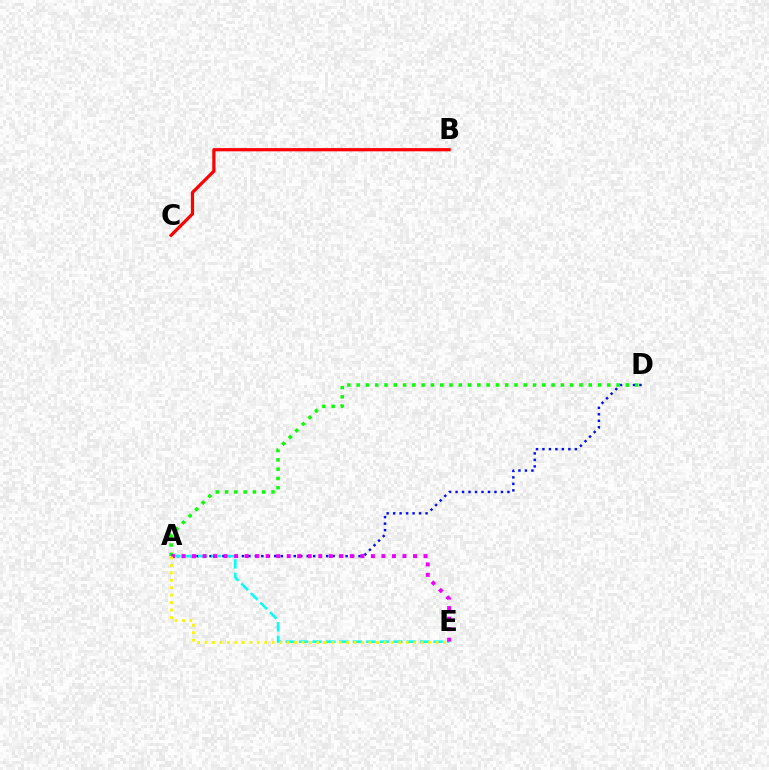{('A', 'D'): [{'color': '#0010ff', 'line_style': 'dotted', 'thickness': 1.76}, {'color': '#08ff00', 'line_style': 'dotted', 'thickness': 2.52}], ('A', 'E'): [{'color': '#00fff6', 'line_style': 'dashed', 'thickness': 1.83}, {'color': '#ee00ff', 'line_style': 'dotted', 'thickness': 2.86}, {'color': '#fcf500', 'line_style': 'dotted', 'thickness': 2.02}], ('B', 'C'): [{'color': '#ff0000', 'line_style': 'solid', 'thickness': 2.31}]}